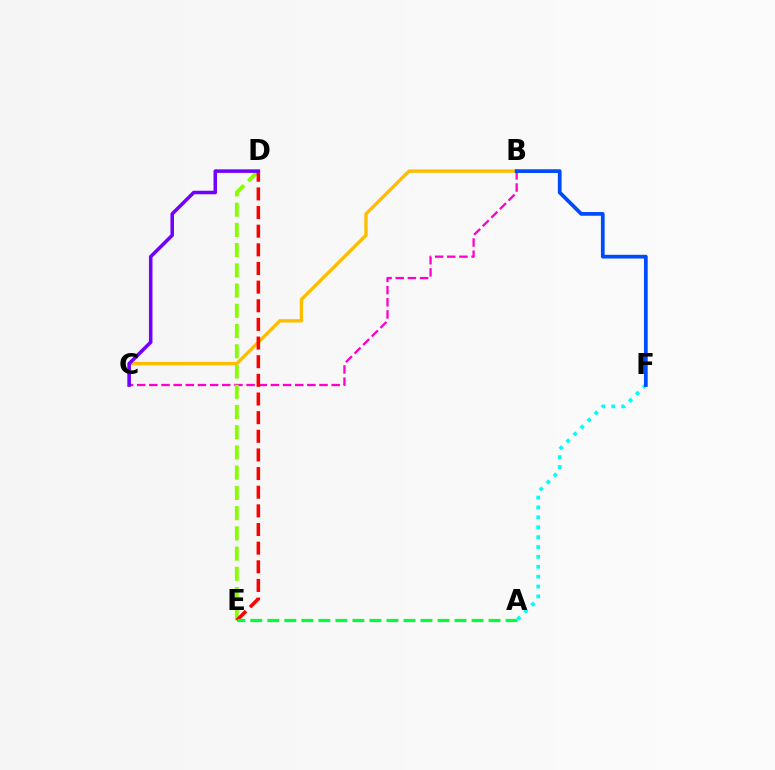{('B', 'C'): [{'color': '#ff00cf', 'line_style': 'dashed', 'thickness': 1.65}, {'color': '#ffbd00', 'line_style': 'solid', 'thickness': 2.42}], ('D', 'E'): [{'color': '#84ff00', 'line_style': 'dashed', 'thickness': 2.75}, {'color': '#ff0000', 'line_style': 'dashed', 'thickness': 2.53}], ('A', 'F'): [{'color': '#00fff6', 'line_style': 'dotted', 'thickness': 2.69}], ('C', 'D'): [{'color': '#7200ff', 'line_style': 'solid', 'thickness': 2.55}], ('A', 'E'): [{'color': '#00ff39', 'line_style': 'dashed', 'thickness': 2.31}], ('B', 'F'): [{'color': '#004bff', 'line_style': 'solid', 'thickness': 2.69}]}